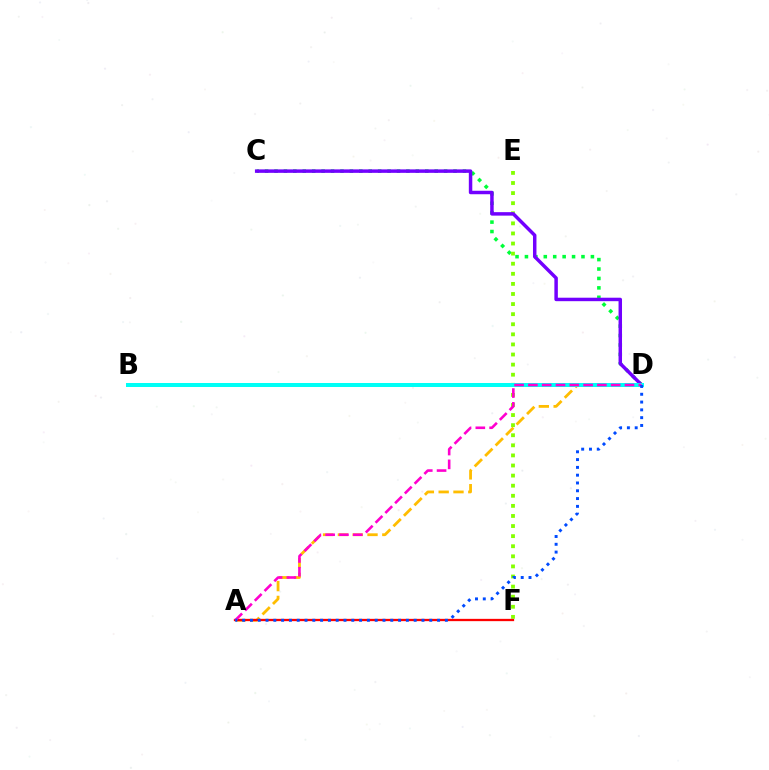{('C', 'D'): [{'color': '#00ff39', 'line_style': 'dotted', 'thickness': 2.56}, {'color': '#7200ff', 'line_style': 'solid', 'thickness': 2.5}], ('E', 'F'): [{'color': '#84ff00', 'line_style': 'dotted', 'thickness': 2.74}], ('A', 'D'): [{'color': '#ffbd00', 'line_style': 'dashed', 'thickness': 2.01}, {'color': '#ff00cf', 'line_style': 'dashed', 'thickness': 1.87}, {'color': '#004bff', 'line_style': 'dotted', 'thickness': 2.12}], ('A', 'F'): [{'color': '#ff0000', 'line_style': 'solid', 'thickness': 1.65}], ('B', 'D'): [{'color': '#00fff6', 'line_style': 'solid', 'thickness': 2.88}]}